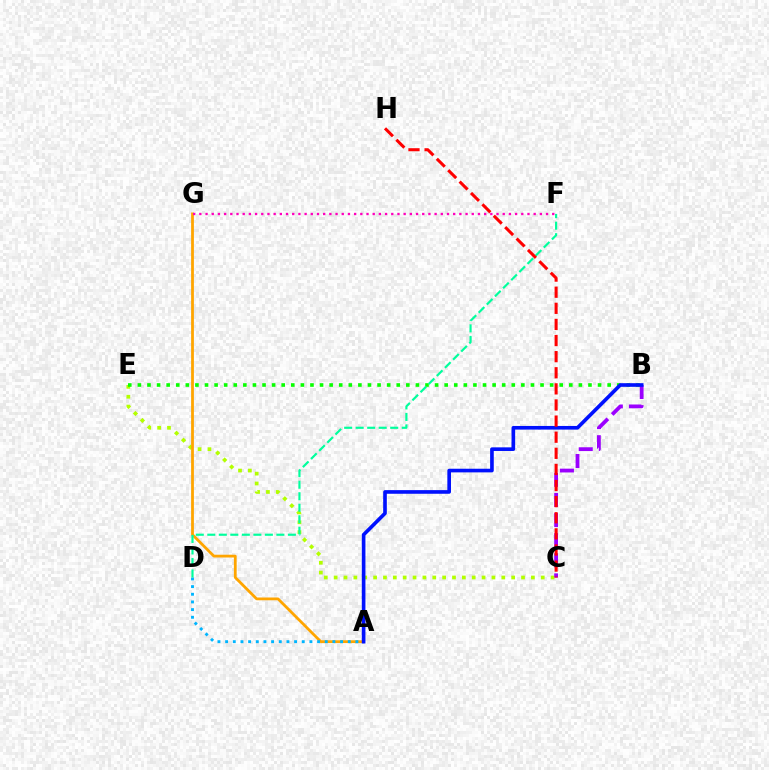{('C', 'E'): [{'color': '#b3ff00', 'line_style': 'dotted', 'thickness': 2.68}], ('A', 'G'): [{'color': '#ffa500', 'line_style': 'solid', 'thickness': 2.0}], ('B', 'C'): [{'color': '#9b00ff', 'line_style': 'dashed', 'thickness': 2.73}], ('F', 'G'): [{'color': '#ff00bd', 'line_style': 'dotted', 'thickness': 1.68}], ('A', 'D'): [{'color': '#00b5ff', 'line_style': 'dotted', 'thickness': 2.08}], ('B', 'E'): [{'color': '#08ff00', 'line_style': 'dotted', 'thickness': 2.6}], ('A', 'B'): [{'color': '#0010ff', 'line_style': 'solid', 'thickness': 2.62}], ('D', 'F'): [{'color': '#00ff9d', 'line_style': 'dashed', 'thickness': 1.56}], ('C', 'H'): [{'color': '#ff0000', 'line_style': 'dashed', 'thickness': 2.19}]}